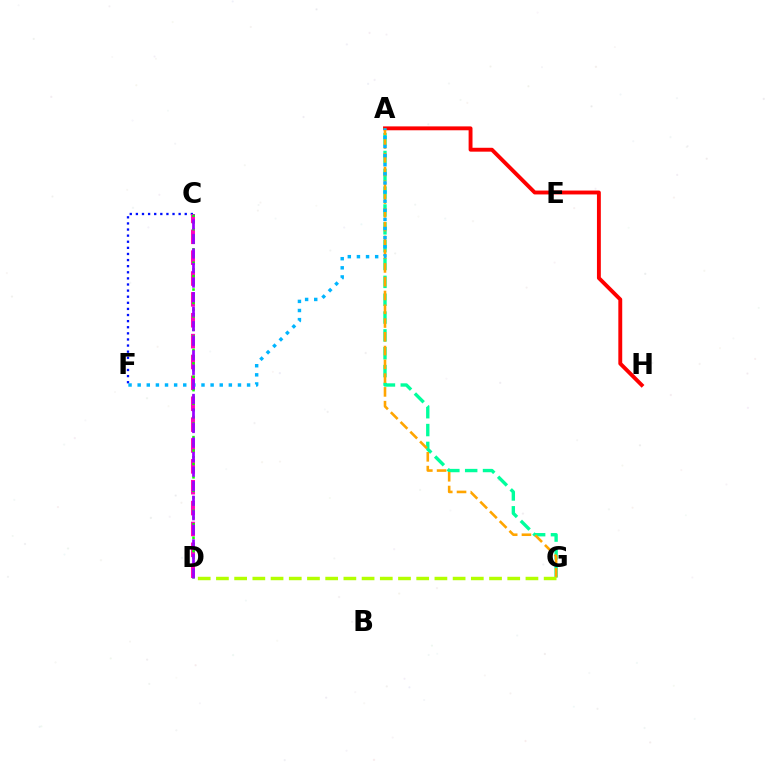{('A', 'G'): [{'color': '#00ff9d', 'line_style': 'dashed', 'thickness': 2.42}, {'color': '#ffa500', 'line_style': 'dashed', 'thickness': 1.87}], ('C', 'F'): [{'color': '#0010ff', 'line_style': 'dotted', 'thickness': 1.66}], ('A', 'H'): [{'color': '#ff0000', 'line_style': 'solid', 'thickness': 2.8}], ('C', 'D'): [{'color': '#ff00bd', 'line_style': 'dashed', 'thickness': 2.84}, {'color': '#08ff00', 'line_style': 'dotted', 'thickness': 1.82}, {'color': '#9b00ff', 'line_style': 'dashed', 'thickness': 1.98}], ('A', 'F'): [{'color': '#00b5ff', 'line_style': 'dotted', 'thickness': 2.48}], ('D', 'G'): [{'color': '#b3ff00', 'line_style': 'dashed', 'thickness': 2.47}]}